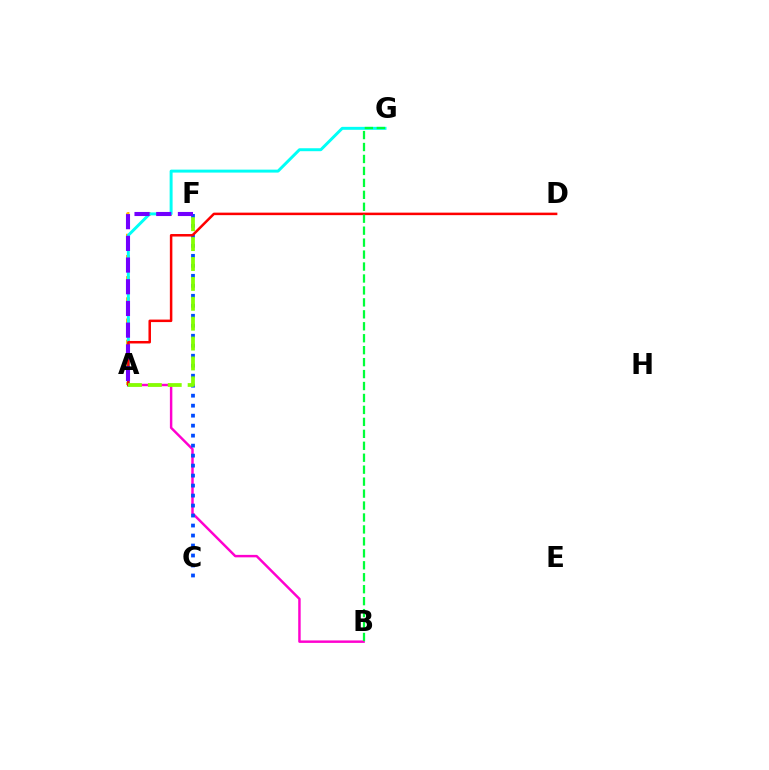{('A', 'B'): [{'color': '#ff00cf', 'line_style': 'solid', 'thickness': 1.77}], ('A', 'F'): [{'color': '#ffbd00', 'line_style': 'dashed', 'thickness': 2.88}, {'color': '#7200ff', 'line_style': 'dashed', 'thickness': 2.95}, {'color': '#84ff00', 'line_style': 'dashed', 'thickness': 2.7}], ('A', 'G'): [{'color': '#00fff6', 'line_style': 'solid', 'thickness': 2.13}], ('C', 'F'): [{'color': '#004bff', 'line_style': 'dotted', 'thickness': 2.71}], ('A', 'D'): [{'color': '#ff0000', 'line_style': 'solid', 'thickness': 1.81}], ('B', 'G'): [{'color': '#00ff39', 'line_style': 'dashed', 'thickness': 1.62}]}